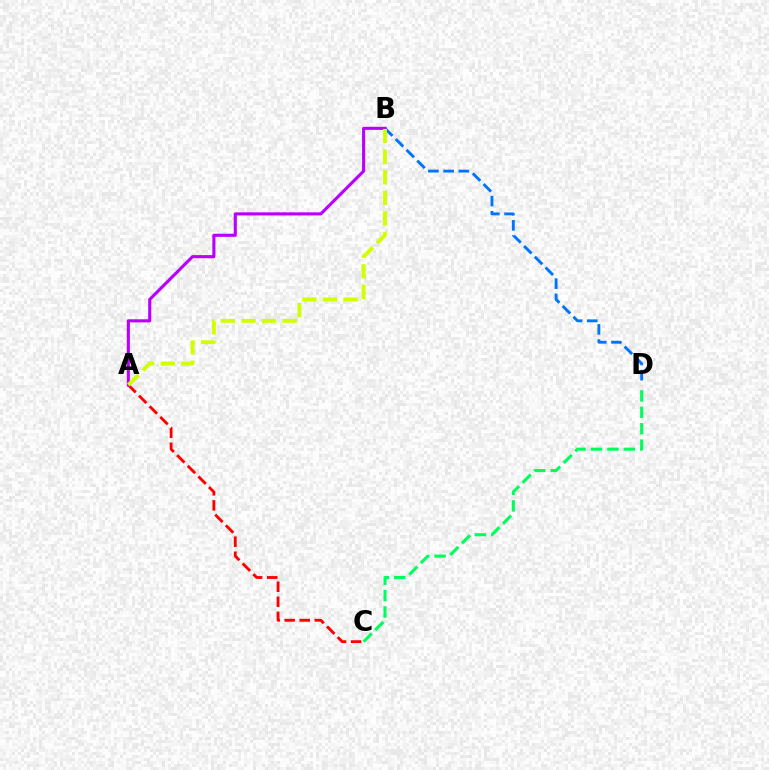{('B', 'D'): [{'color': '#0074ff', 'line_style': 'dashed', 'thickness': 2.07}], ('A', 'C'): [{'color': '#ff0000', 'line_style': 'dashed', 'thickness': 2.05}], ('A', 'B'): [{'color': '#b900ff', 'line_style': 'solid', 'thickness': 2.24}, {'color': '#d1ff00', 'line_style': 'dashed', 'thickness': 2.8}], ('C', 'D'): [{'color': '#00ff5c', 'line_style': 'dashed', 'thickness': 2.23}]}